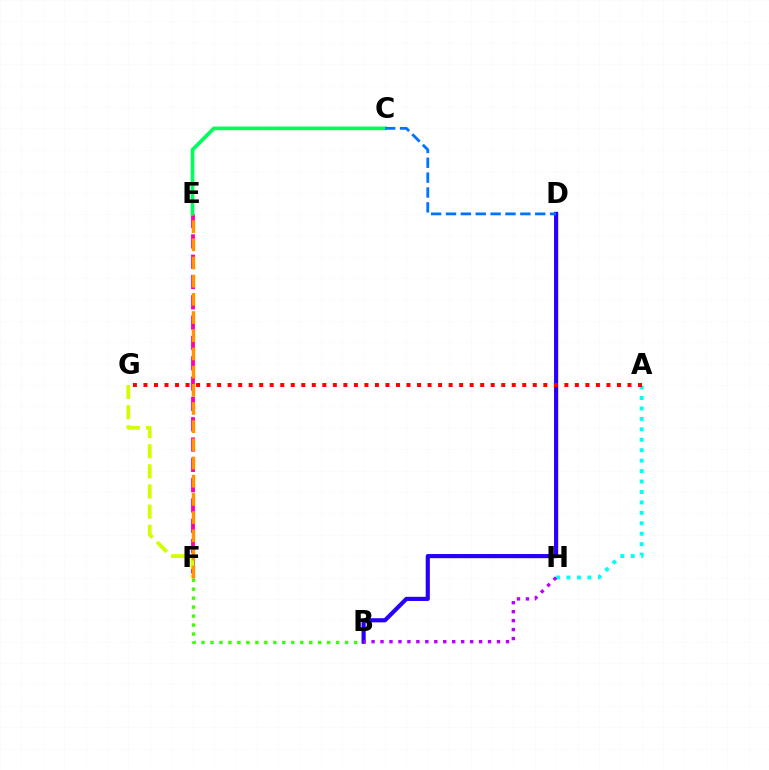{('E', 'F'): [{'color': '#ff00ac', 'line_style': 'dashed', 'thickness': 2.76}, {'color': '#ff9400', 'line_style': 'dashed', 'thickness': 2.47}], ('F', 'G'): [{'color': '#d1ff00', 'line_style': 'dashed', 'thickness': 2.74}], ('B', 'F'): [{'color': '#3dff00', 'line_style': 'dotted', 'thickness': 2.44}], ('C', 'E'): [{'color': '#00ff5c', 'line_style': 'solid', 'thickness': 2.64}], ('B', 'D'): [{'color': '#2500ff', 'line_style': 'solid', 'thickness': 2.99}], ('A', 'H'): [{'color': '#00fff6', 'line_style': 'dotted', 'thickness': 2.84}], ('B', 'H'): [{'color': '#b900ff', 'line_style': 'dotted', 'thickness': 2.43}], ('A', 'G'): [{'color': '#ff0000', 'line_style': 'dotted', 'thickness': 2.86}], ('C', 'D'): [{'color': '#0074ff', 'line_style': 'dashed', 'thickness': 2.02}]}